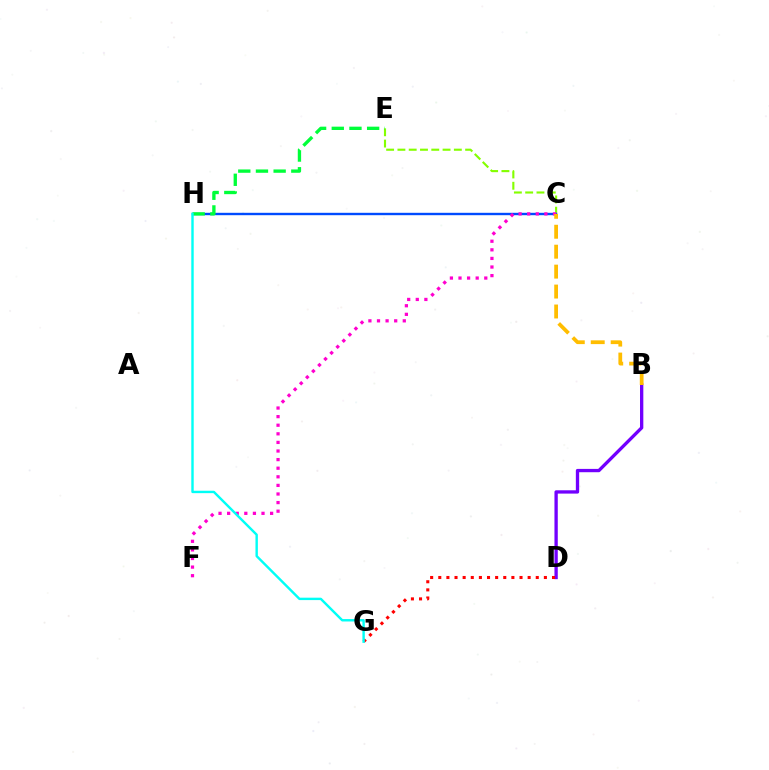{('B', 'D'): [{'color': '#7200ff', 'line_style': 'solid', 'thickness': 2.39}], ('D', 'G'): [{'color': '#ff0000', 'line_style': 'dotted', 'thickness': 2.21}], ('C', 'E'): [{'color': '#84ff00', 'line_style': 'dashed', 'thickness': 1.53}], ('C', 'H'): [{'color': '#004bff', 'line_style': 'solid', 'thickness': 1.72}], ('C', 'F'): [{'color': '#ff00cf', 'line_style': 'dotted', 'thickness': 2.34}], ('E', 'H'): [{'color': '#00ff39', 'line_style': 'dashed', 'thickness': 2.4}], ('G', 'H'): [{'color': '#00fff6', 'line_style': 'solid', 'thickness': 1.74}], ('B', 'C'): [{'color': '#ffbd00', 'line_style': 'dashed', 'thickness': 2.71}]}